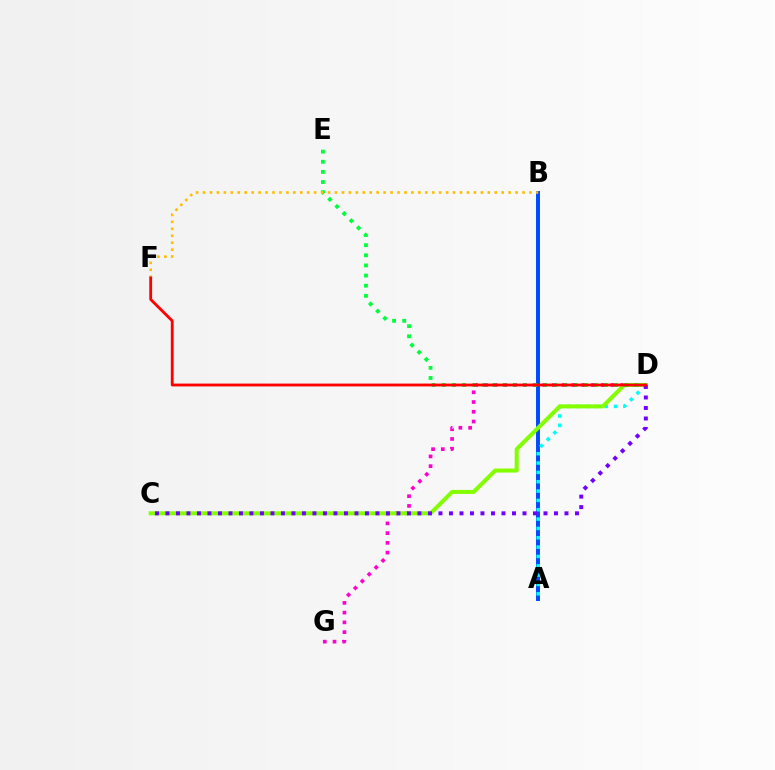{('A', 'B'): [{'color': '#004bff', 'line_style': 'solid', 'thickness': 2.85}], ('D', 'G'): [{'color': '#ff00cf', 'line_style': 'dotted', 'thickness': 2.65}], ('A', 'D'): [{'color': '#00fff6', 'line_style': 'dotted', 'thickness': 2.54}], ('C', 'D'): [{'color': '#84ff00', 'line_style': 'solid', 'thickness': 2.9}, {'color': '#7200ff', 'line_style': 'dotted', 'thickness': 2.85}], ('D', 'E'): [{'color': '#00ff39', 'line_style': 'dotted', 'thickness': 2.75}], ('B', 'F'): [{'color': '#ffbd00', 'line_style': 'dotted', 'thickness': 1.89}], ('D', 'F'): [{'color': '#ff0000', 'line_style': 'solid', 'thickness': 2.04}]}